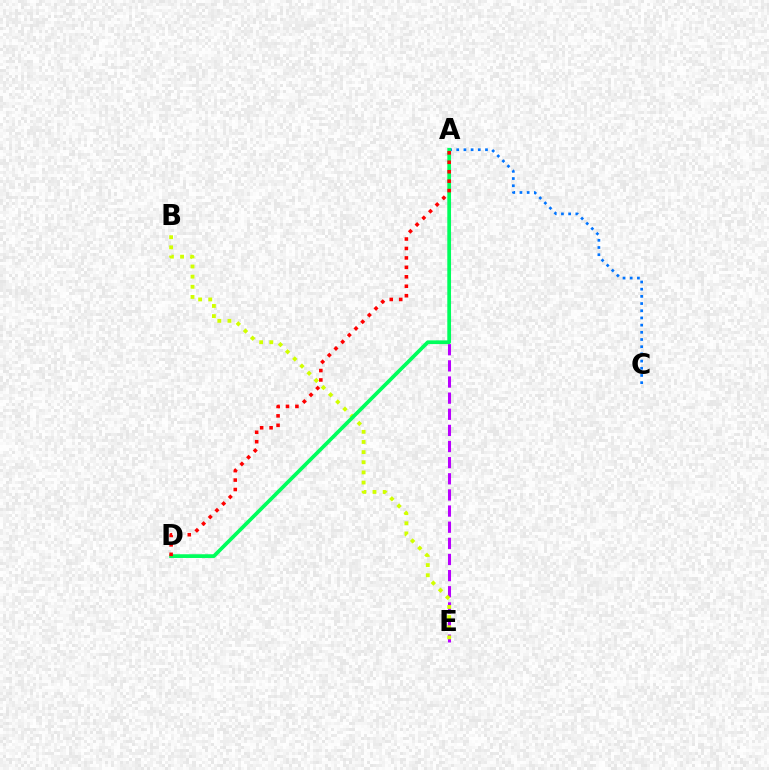{('A', 'E'): [{'color': '#b900ff', 'line_style': 'dashed', 'thickness': 2.19}], ('A', 'C'): [{'color': '#0074ff', 'line_style': 'dotted', 'thickness': 1.95}], ('B', 'E'): [{'color': '#d1ff00', 'line_style': 'dotted', 'thickness': 2.76}], ('A', 'D'): [{'color': '#00ff5c', 'line_style': 'solid', 'thickness': 2.68}, {'color': '#ff0000', 'line_style': 'dotted', 'thickness': 2.57}]}